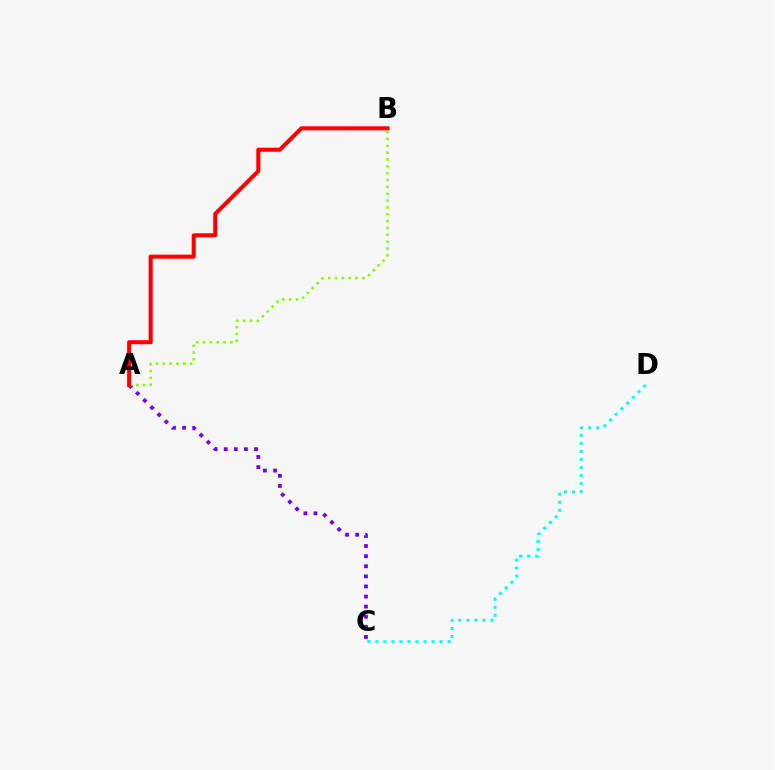{('A', 'C'): [{'color': '#7200ff', 'line_style': 'dotted', 'thickness': 2.74}], ('A', 'B'): [{'color': '#84ff00', 'line_style': 'dotted', 'thickness': 1.86}, {'color': '#ff0000', 'line_style': 'solid', 'thickness': 2.92}], ('C', 'D'): [{'color': '#00fff6', 'line_style': 'dotted', 'thickness': 2.18}]}